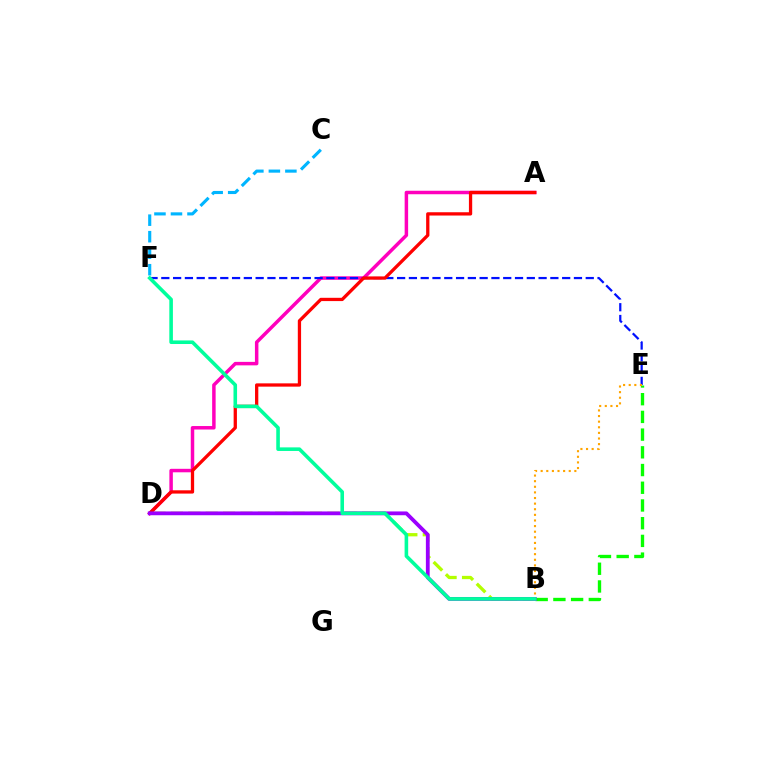{('B', 'E'): [{'color': '#08ff00', 'line_style': 'dashed', 'thickness': 2.41}, {'color': '#ffa500', 'line_style': 'dotted', 'thickness': 1.53}], ('C', 'F'): [{'color': '#00b5ff', 'line_style': 'dashed', 'thickness': 2.24}], ('A', 'D'): [{'color': '#ff00bd', 'line_style': 'solid', 'thickness': 2.51}, {'color': '#ff0000', 'line_style': 'solid', 'thickness': 2.36}], ('B', 'D'): [{'color': '#b3ff00', 'line_style': 'dashed', 'thickness': 2.36}, {'color': '#9b00ff', 'line_style': 'solid', 'thickness': 2.73}], ('E', 'F'): [{'color': '#0010ff', 'line_style': 'dashed', 'thickness': 1.6}], ('B', 'F'): [{'color': '#00ff9d', 'line_style': 'solid', 'thickness': 2.58}]}